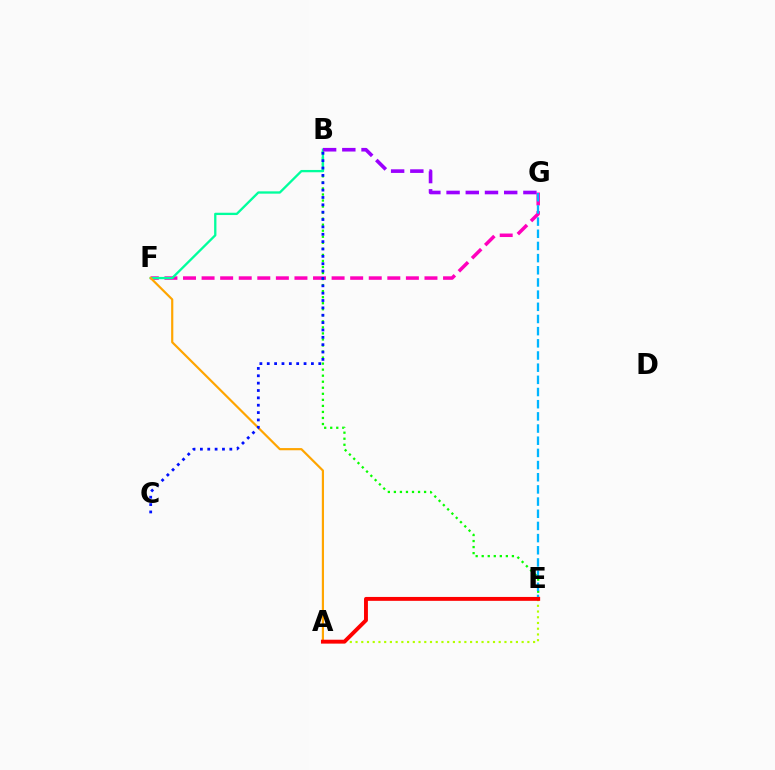{('F', 'G'): [{'color': '#ff00bd', 'line_style': 'dashed', 'thickness': 2.52}], ('A', 'E'): [{'color': '#b3ff00', 'line_style': 'dotted', 'thickness': 1.56}, {'color': '#ff0000', 'line_style': 'solid', 'thickness': 2.8}], ('B', 'E'): [{'color': '#08ff00', 'line_style': 'dotted', 'thickness': 1.64}], ('B', 'F'): [{'color': '#00ff9d', 'line_style': 'solid', 'thickness': 1.66}], ('A', 'F'): [{'color': '#ffa500', 'line_style': 'solid', 'thickness': 1.58}], ('E', 'G'): [{'color': '#00b5ff', 'line_style': 'dashed', 'thickness': 1.65}], ('B', 'G'): [{'color': '#9b00ff', 'line_style': 'dashed', 'thickness': 2.61}], ('B', 'C'): [{'color': '#0010ff', 'line_style': 'dotted', 'thickness': 2.0}]}